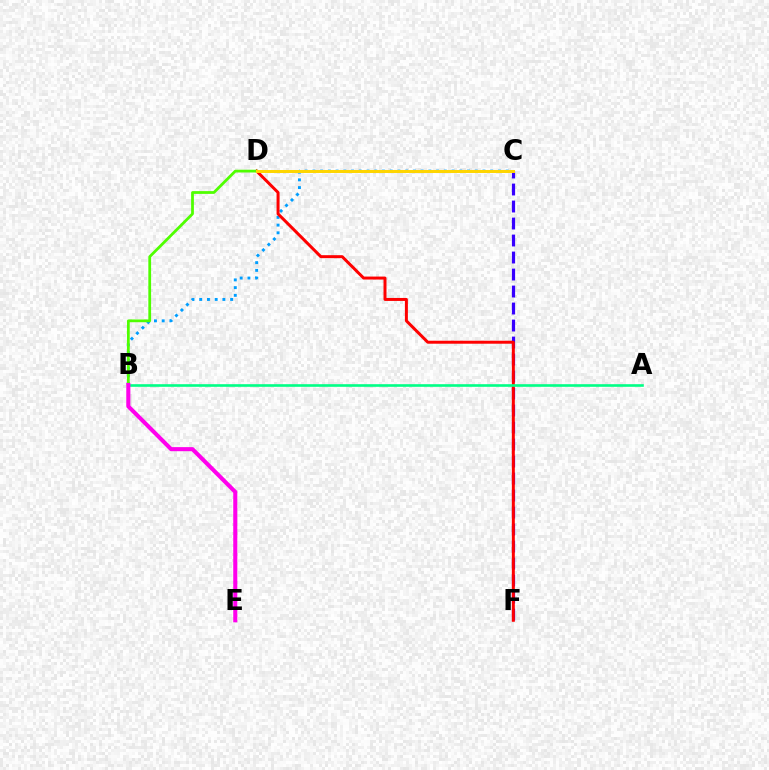{('B', 'C'): [{'color': '#009eff', 'line_style': 'dotted', 'thickness': 2.1}], ('C', 'F'): [{'color': '#3700ff', 'line_style': 'dashed', 'thickness': 2.31}], ('D', 'F'): [{'color': '#ff0000', 'line_style': 'solid', 'thickness': 2.15}], ('B', 'D'): [{'color': '#4fff00', 'line_style': 'solid', 'thickness': 1.99}], ('C', 'D'): [{'color': '#ffd500', 'line_style': 'solid', 'thickness': 2.14}], ('A', 'B'): [{'color': '#00ff86', 'line_style': 'solid', 'thickness': 1.89}], ('B', 'E'): [{'color': '#ff00ed', 'line_style': 'solid', 'thickness': 2.93}]}